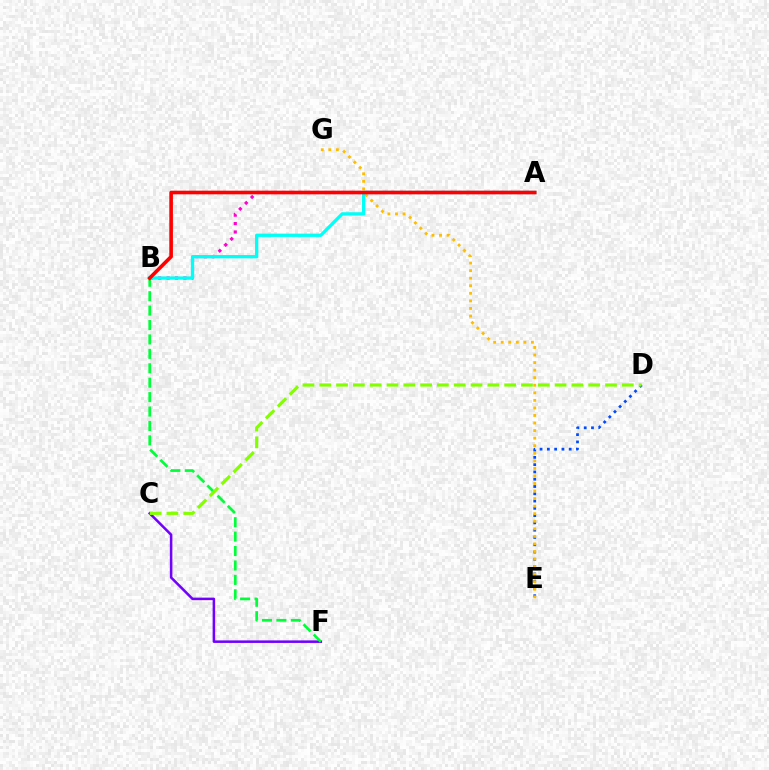{('D', 'E'): [{'color': '#004bff', 'line_style': 'dotted', 'thickness': 1.98}], ('E', 'G'): [{'color': '#ffbd00', 'line_style': 'dotted', 'thickness': 2.05}], ('A', 'B'): [{'color': '#ff00cf', 'line_style': 'dotted', 'thickness': 2.28}, {'color': '#00fff6', 'line_style': 'solid', 'thickness': 2.37}, {'color': '#ff0000', 'line_style': 'solid', 'thickness': 2.61}], ('C', 'F'): [{'color': '#7200ff', 'line_style': 'solid', 'thickness': 1.82}], ('B', 'F'): [{'color': '#00ff39', 'line_style': 'dashed', 'thickness': 1.96}], ('C', 'D'): [{'color': '#84ff00', 'line_style': 'dashed', 'thickness': 2.28}]}